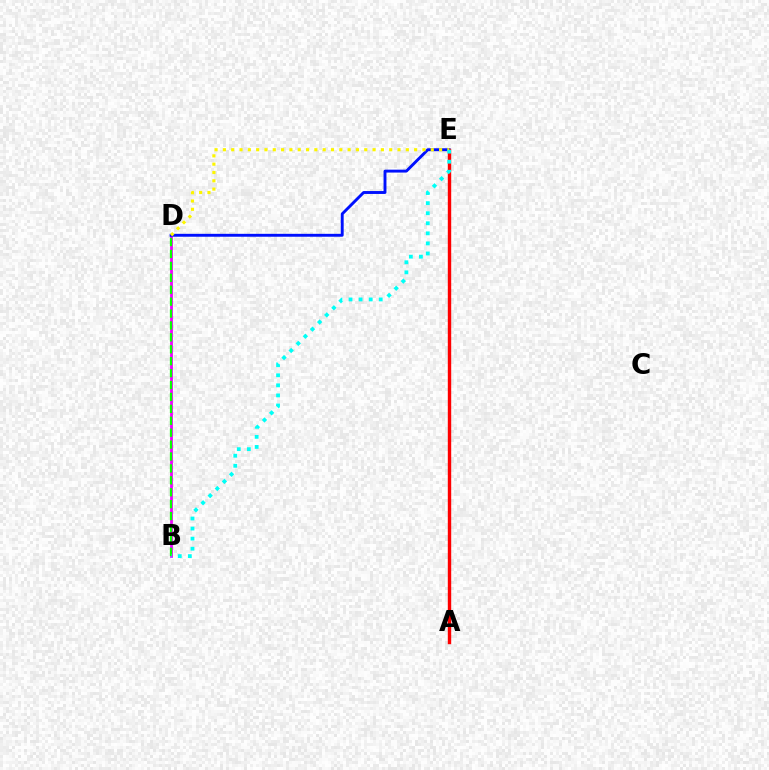{('B', 'D'): [{'color': '#ee00ff', 'line_style': 'solid', 'thickness': 1.99}, {'color': '#08ff00', 'line_style': 'dashed', 'thickness': 1.62}], ('D', 'E'): [{'color': '#0010ff', 'line_style': 'solid', 'thickness': 2.09}, {'color': '#fcf500', 'line_style': 'dotted', 'thickness': 2.26}], ('A', 'E'): [{'color': '#ff0000', 'line_style': 'solid', 'thickness': 2.44}], ('B', 'E'): [{'color': '#00fff6', 'line_style': 'dotted', 'thickness': 2.73}]}